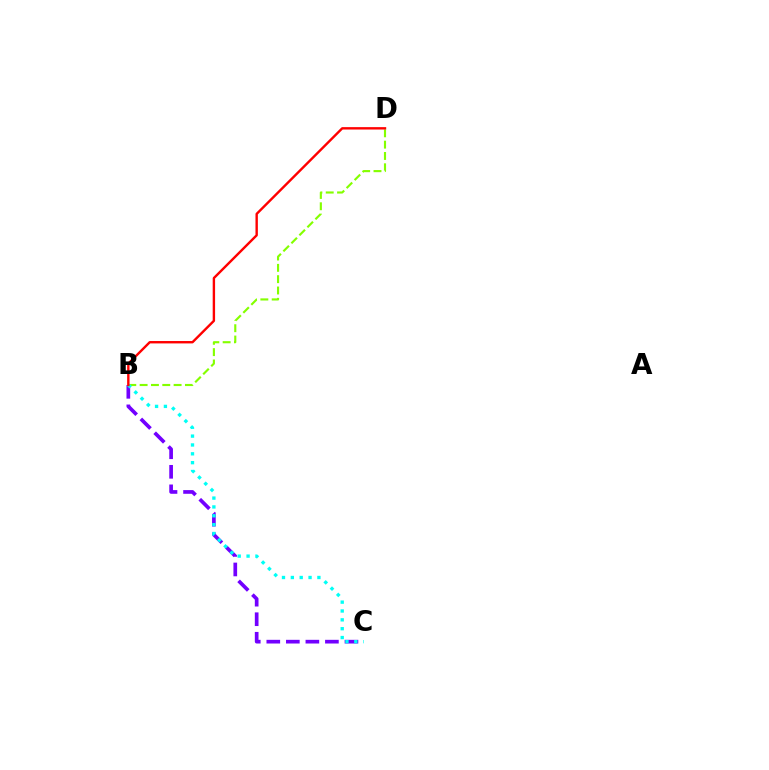{('B', 'C'): [{'color': '#7200ff', 'line_style': 'dashed', 'thickness': 2.65}, {'color': '#00fff6', 'line_style': 'dotted', 'thickness': 2.41}], ('B', 'D'): [{'color': '#84ff00', 'line_style': 'dashed', 'thickness': 1.54}, {'color': '#ff0000', 'line_style': 'solid', 'thickness': 1.72}]}